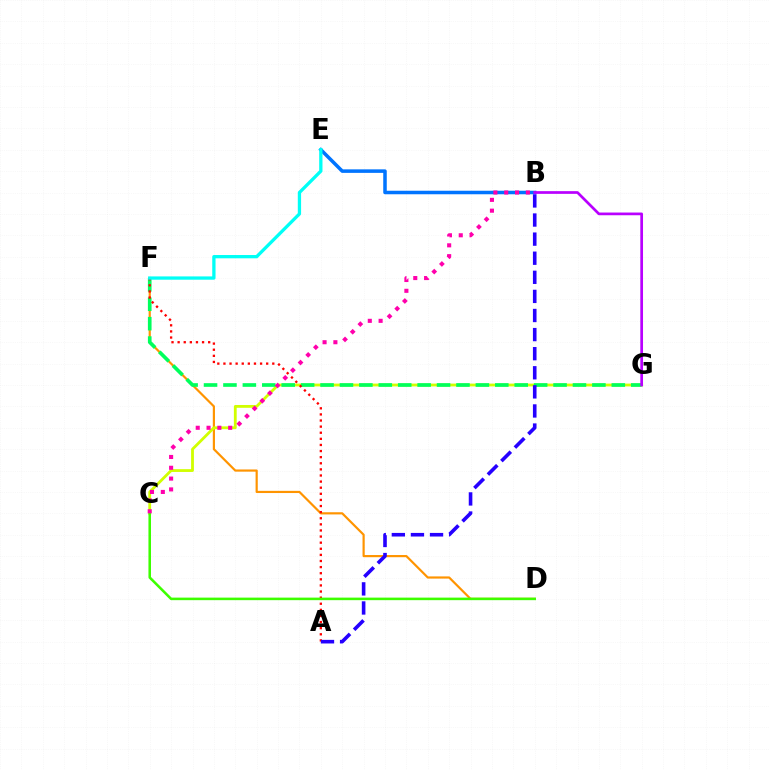{('B', 'E'): [{'color': '#0074ff', 'line_style': 'solid', 'thickness': 2.54}], ('D', 'F'): [{'color': '#ff9400', 'line_style': 'solid', 'thickness': 1.57}], ('C', 'G'): [{'color': '#d1ff00', 'line_style': 'solid', 'thickness': 2.02}], ('F', 'G'): [{'color': '#00ff5c', 'line_style': 'dashed', 'thickness': 2.64}], ('A', 'F'): [{'color': '#ff0000', 'line_style': 'dotted', 'thickness': 1.66}], ('C', 'D'): [{'color': '#3dff00', 'line_style': 'solid', 'thickness': 1.84}], ('B', 'C'): [{'color': '#ff00ac', 'line_style': 'dotted', 'thickness': 2.94}], ('A', 'B'): [{'color': '#2500ff', 'line_style': 'dashed', 'thickness': 2.59}], ('E', 'F'): [{'color': '#00fff6', 'line_style': 'solid', 'thickness': 2.37}], ('B', 'G'): [{'color': '#b900ff', 'line_style': 'solid', 'thickness': 1.95}]}